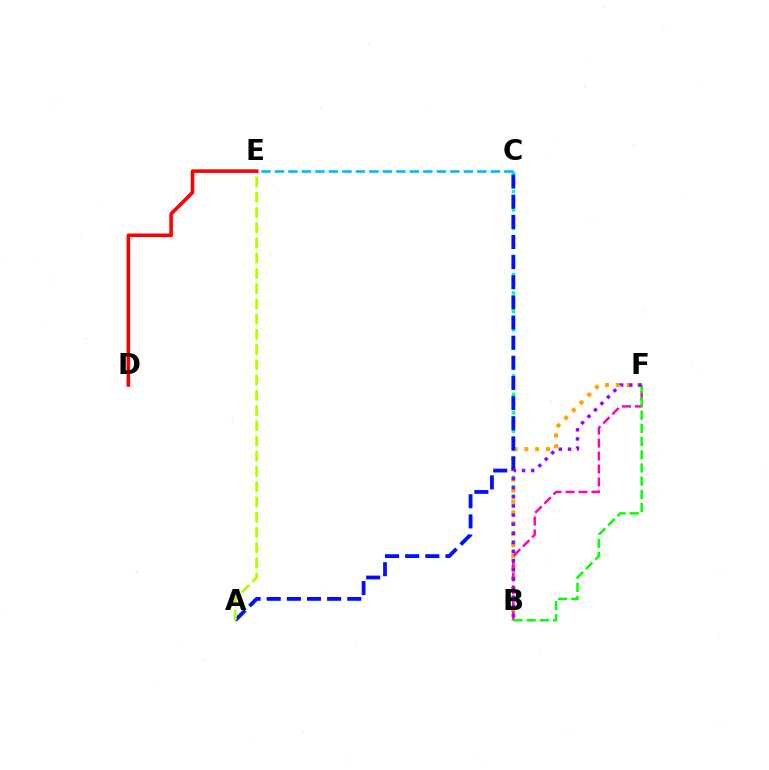{('B', 'C'): [{'color': '#00ff9d', 'line_style': 'dotted', 'thickness': 2.5}], ('B', 'F'): [{'color': '#ffa500', 'line_style': 'dotted', 'thickness': 2.96}, {'color': '#ff00bd', 'line_style': 'dashed', 'thickness': 1.76}, {'color': '#08ff00', 'line_style': 'dashed', 'thickness': 1.79}, {'color': '#9b00ff', 'line_style': 'dotted', 'thickness': 2.48}], ('A', 'C'): [{'color': '#0010ff', 'line_style': 'dashed', 'thickness': 2.74}], ('A', 'E'): [{'color': '#b3ff00', 'line_style': 'dashed', 'thickness': 2.07}], ('C', 'E'): [{'color': '#00b5ff', 'line_style': 'dashed', 'thickness': 1.83}], ('D', 'E'): [{'color': '#ff0000', 'line_style': 'solid', 'thickness': 2.57}]}